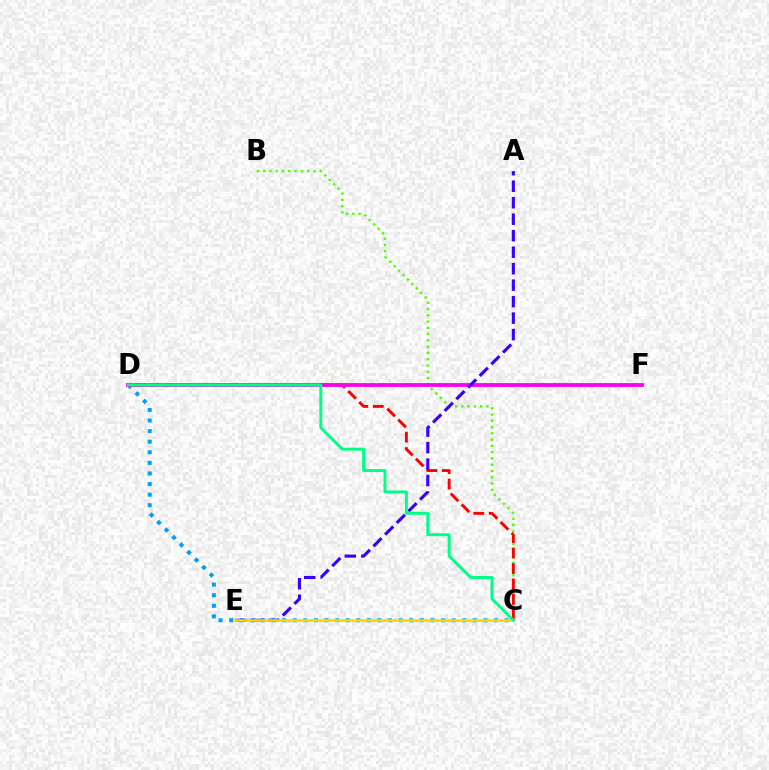{('B', 'C'): [{'color': '#4fff00', 'line_style': 'dotted', 'thickness': 1.71}], ('C', 'D'): [{'color': '#009eff', 'line_style': 'dotted', 'thickness': 2.88}, {'color': '#ff0000', 'line_style': 'dashed', 'thickness': 2.1}, {'color': '#00ff86', 'line_style': 'solid', 'thickness': 2.12}], ('D', 'F'): [{'color': '#ff00ed', 'line_style': 'solid', 'thickness': 2.73}], ('A', 'E'): [{'color': '#3700ff', 'line_style': 'dashed', 'thickness': 2.24}], ('C', 'E'): [{'color': '#ffd500', 'line_style': 'solid', 'thickness': 1.88}]}